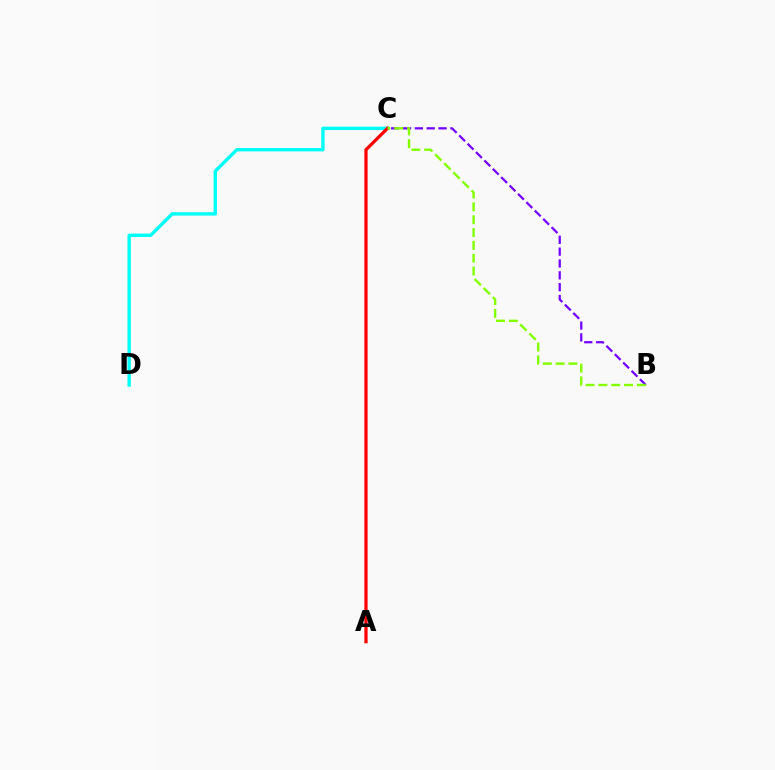{('C', 'D'): [{'color': '#00fff6', 'line_style': 'solid', 'thickness': 2.44}], ('A', 'C'): [{'color': '#ff0000', 'line_style': 'solid', 'thickness': 2.35}], ('B', 'C'): [{'color': '#7200ff', 'line_style': 'dashed', 'thickness': 1.61}, {'color': '#84ff00', 'line_style': 'dashed', 'thickness': 1.74}]}